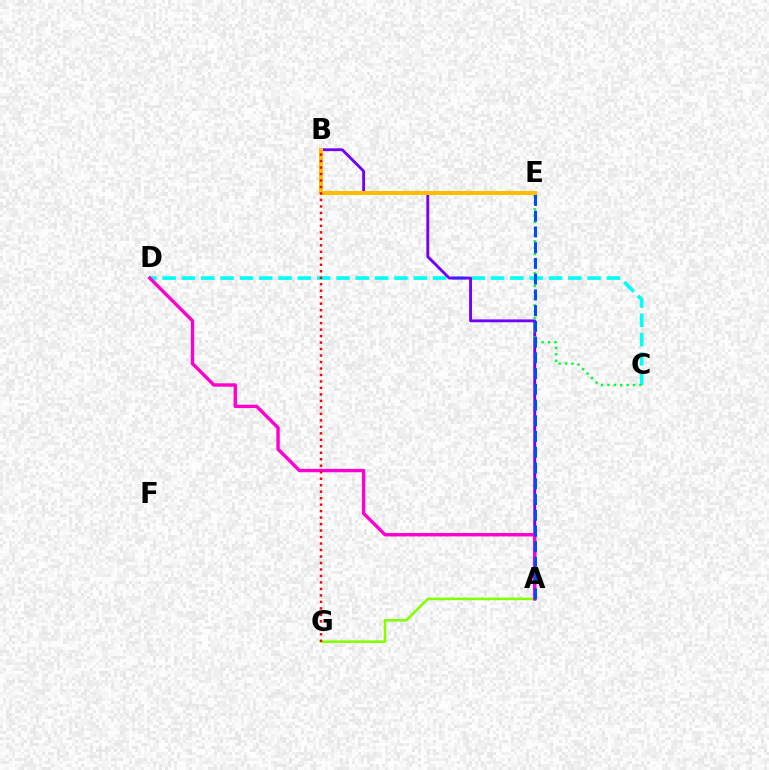{('C', 'D'): [{'color': '#00fff6', 'line_style': 'dashed', 'thickness': 2.62}], ('A', 'B'): [{'color': '#7200ff', 'line_style': 'solid', 'thickness': 2.05}], ('A', 'G'): [{'color': '#84ff00', 'line_style': 'solid', 'thickness': 1.85}], ('A', 'D'): [{'color': '#ff00cf', 'line_style': 'solid', 'thickness': 2.44}], ('C', 'E'): [{'color': '#00ff39', 'line_style': 'dotted', 'thickness': 1.74}], ('B', 'E'): [{'color': '#ffbd00', 'line_style': 'solid', 'thickness': 2.87}], ('A', 'E'): [{'color': '#004bff', 'line_style': 'dashed', 'thickness': 2.14}], ('B', 'G'): [{'color': '#ff0000', 'line_style': 'dotted', 'thickness': 1.76}]}